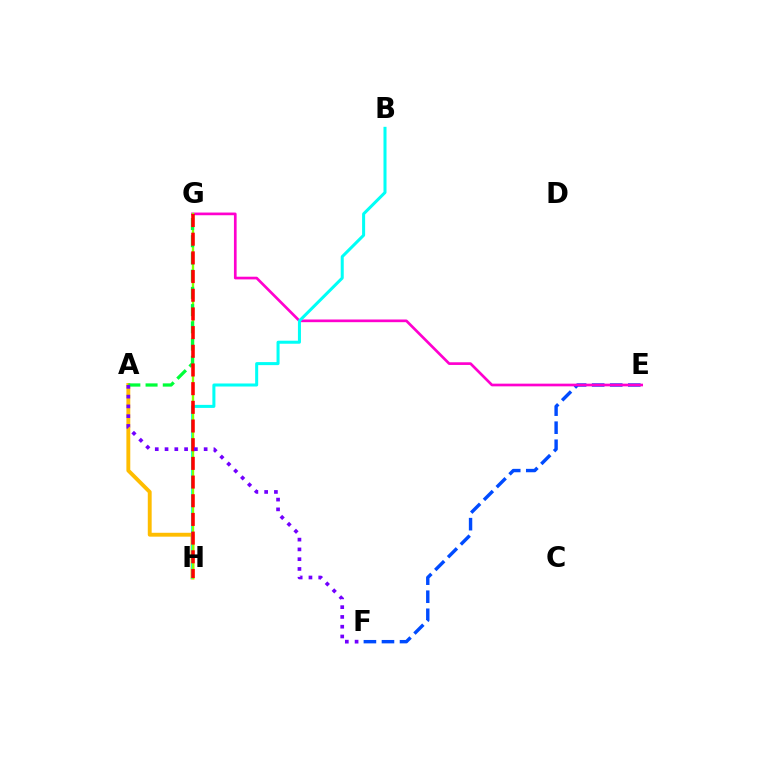{('A', 'H'): [{'color': '#ffbd00', 'line_style': 'solid', 'thickness': 2.79}], ('E', 'F'): [{'color': '#004bff', 'line_style': 'dashed', 'thickness': 2.45}], ('E', 'G'): [{'color': '#ff00cf', 'line_style': 'solid', 'thickness': 1.93}], ('B', 'H'): [{'color': '#00fff6', 'line_style': 'solid', 'thickness': 2.18}], ('G', 'H'): [{'color': '#84ff00', 'line_style': 'solid', 'thickness': 1.7}, {'color': '#ff0000', 'line_style': 'dashed', 'thickness': 2.54}], ('A', 'G'): [{'color': '#00ff39', 'line_style': 'dashed', 'thickness': 2.34}], ('A', 'F'): [{'color': '#7200ff', 'line_style': 'dotted', 'thickness': 2.66}]}